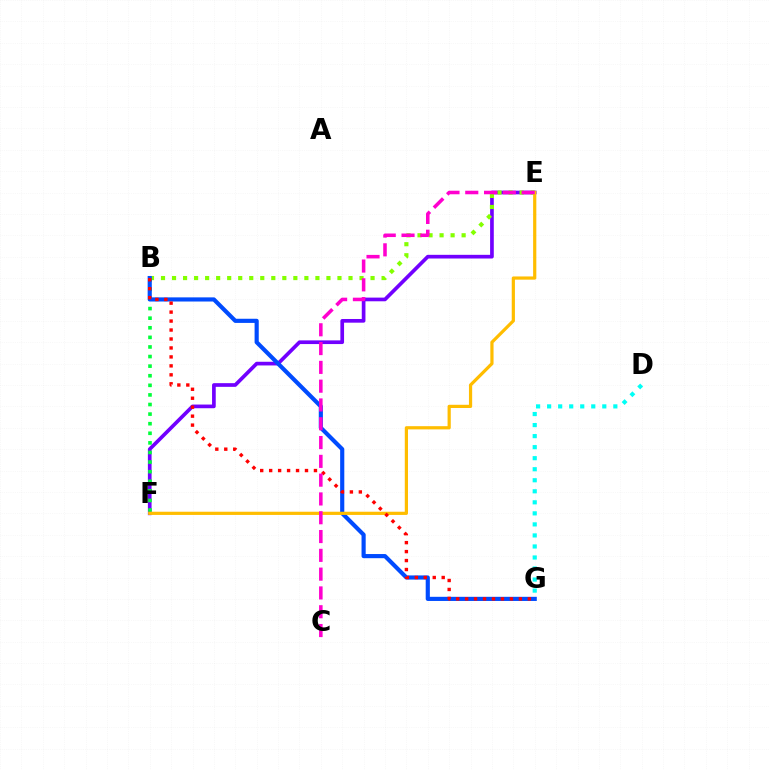{('E', 'F'): [{'color': '#7200ff', 'line_style': 'solid', 'thickness': 2.65}, {'color': '#ffbd00', 'line_style': 'solid', 'thickness': 2.31}], ('B', 'F'): [{'color': '#00ff39', 'line_style': 'dotted', 'thickness': 2.61}], ('D', 'G'): [{'color': '#00fff6', 'line_style': 'dotted', 'thickness': 3.0}], ('B', 'E'): [{'color': '#84ff00', 'line_style': 'dotted', 'thickness': 3.0}], ('B', 'G'): [{'color': '#004bff', 'line_style': 'solid', 'thickness': 2.99}, {'color': '#ff0000', 'line_style': 'dotted', 'thickness': 2.43}], ('C', 'E'): [{'color': '#ff00cf', 'line_style': 'dashed', 'thickness': 2.55}]}